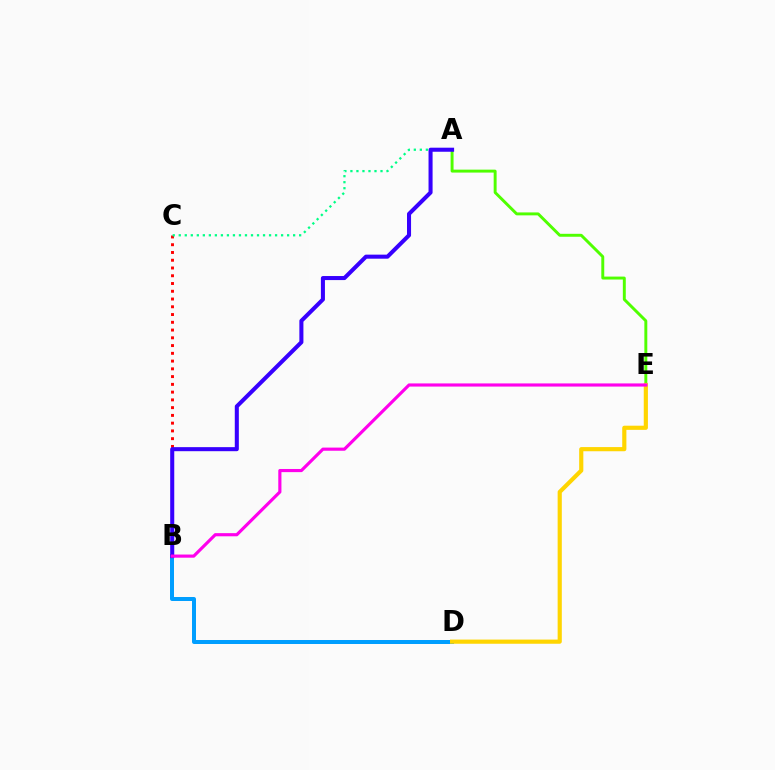{('B', 'D'): [{'color': '#009eff', 'line_style': 'solid', 'thickness': 2.87}], ('A', 'E'): [{'color': '#4fff00', 'line_style': 'solid', 'thickness': 2.11}], ('D', 'E'): [{'color': '#ffd500', 'line_style': 'solid', 'thickness': 3.0}], ('B', 'C'): [{'color': '#ff0000', 'line_style': 'dotted', 'thickness': 2.11}], ('A', 'C'): [{'color': '#00ff86', 'line_style': 'dotted', 'thickness': 1.64}], ('A', 'B'): [{'color': '#3700ff', 'line_style': 'solid', 'thickness': 2.92}], ('B', 'E'): [{'color': '#ff00ed', 'line_style': 'solid', 'thickness': 2.27}]}